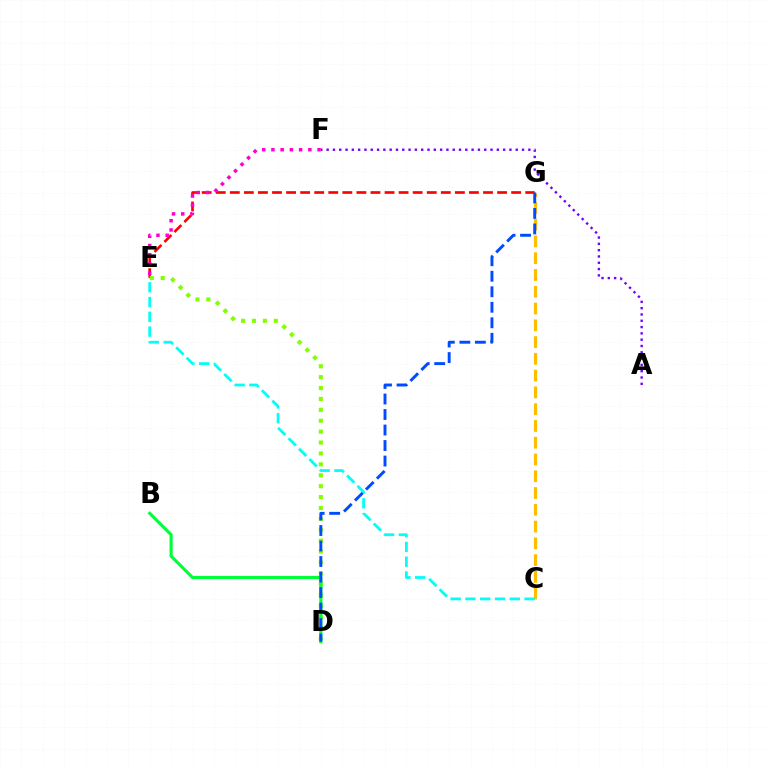{('E', 'G'): [{'color': '#ff0000', 'line_style': 'dashed', 'thickness': 1.91}], ('D', 'E'): [{'color': '#84ff00', 'line_style': 'dotted', 'thickness': 2.96}], ('C', 'G'): [{'color': '#ffbd00', 'line_style': 'dashed', 'thickness': 2.28}], ('B', 'D'): [{'color': '#00ff39', 'line_style': 'solid', 'thickness': 2.25}], ('C', 'E'): [{'color': '#00fff6', 'line_style': 'dashed', 'thickness': 2.01}], ('A', 'F'): [{'color': '#7200ff', 'line_style': 'dotted', 'thickness': 1.71}], ('D', 'G'): [{'color': '#004bff', 'line_style': 'dashed', 'thickness': 2.11}], ('E', 'F'): [{'color': '#ff00cf', 'line_style': 'dotted', 'thickness': 2.51}]}